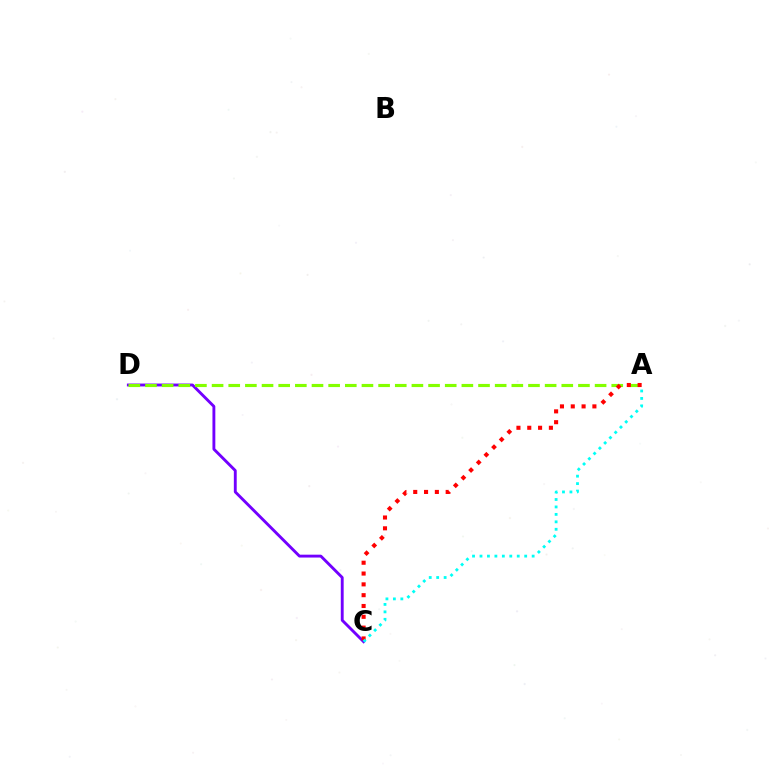{('C', 'D'): [{'color': '#7200ff', 'line_style': 'solid', 'thickness': 2.07}], ('A', 'D'): [{'color': '#84ff00', 'line_style': 'dashed', 'thickness': 2.26}], ('A', 'C'): [{'color': '#ff0000', 'line_style': 'dotted', 'thickness': 2.94}, {'color': '#00fff6', 'line_style': 'dotted', 'thickness': 2.02}]}